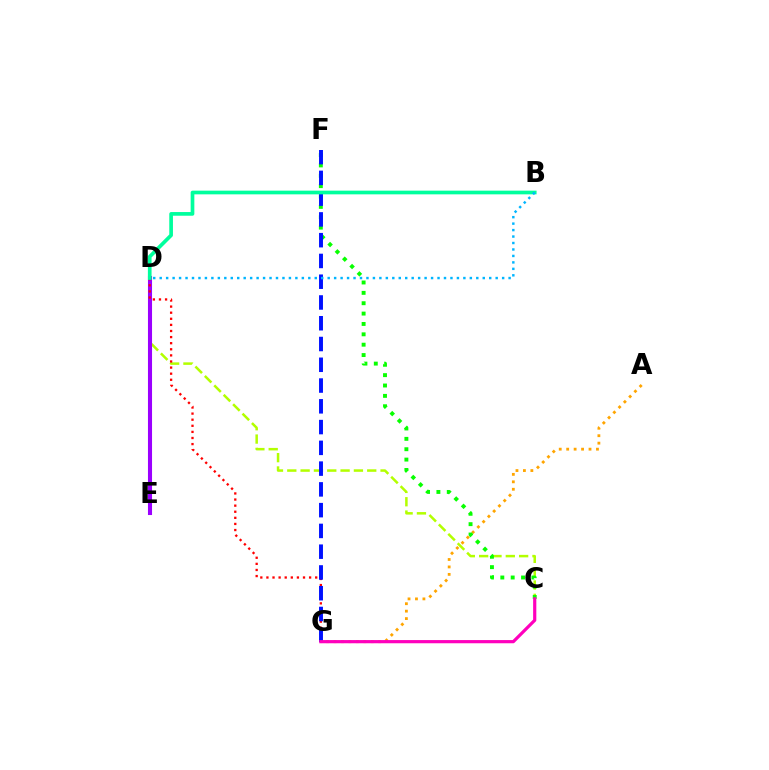{('C', 'D'): [{'color': '#b3ff00', 'line_style': 'dashed', 'thickness': 1.81}], ('D', 'E'): [{'color': '#9b00ff', 'line_style': 'solid', 'thickness': 2.94}], ('A', 'G'): [{'color': '#ffa500', 'line_style': 'dotted', 'thickness': 2.02}], ('C', 'F'): [{'color': '#08ff00', 'line_style': 'dotted', 'thickness': 2.82}], ('D', 'G'): [{'color': '#ff0000', 'line_style': 'dotted', 'thickness': 1.66}], ('F', 'G'): [{'color': '#0010ff', 'line_style': 'dashed', 'thickness': 2.82}], ('B', 'D'): [{'color': '#00ff9d', 'line_style': 'solid', 'thickness': 2.65}, {'color': '#00b5ff', 'line_style': 'dotted', 'thickness': 1.76}], ('C', 'G'): [{'color': '#ff00bd', 'line_style': 'solid', 'thickness': 2.3}]}